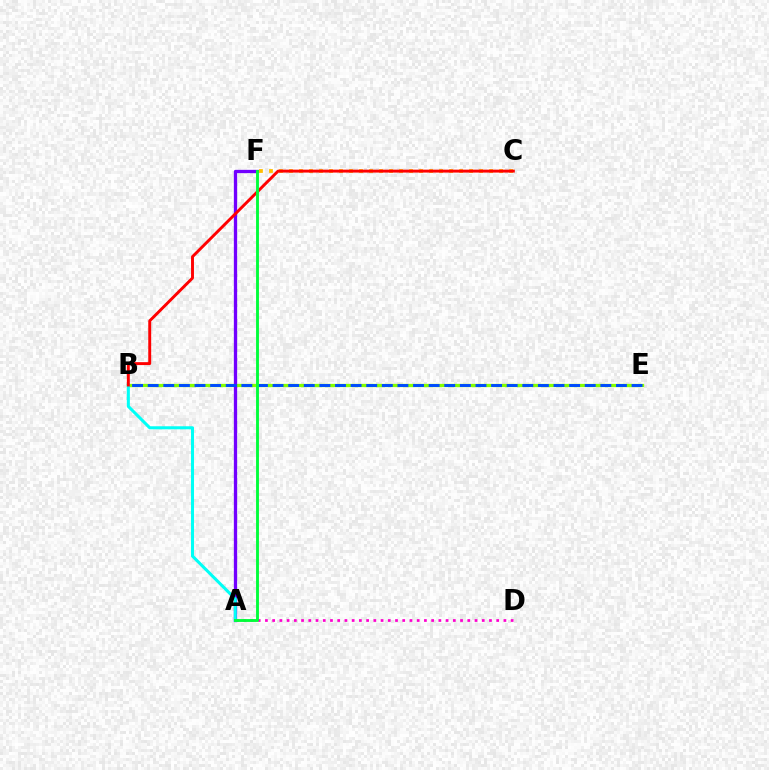{('A', 'D'): [{'color': '#ff00cf', 'line_style': 'dotted', 'thickness': 1.96}], ('B', 'E'): [{'color': '#84ff00', 'line_style': 'solid', 'thickness': 2.36}, {'color': '#004bff', 'line_style': 'dashed', 'thickness': 2.12}], ('A', 'F'): [{'color': '#7200ff', 'line_style': 'solid', 'thickness': 2.38}, {'color': '#00ff39', 'line_style': 'solid', 'thickness': 2.07}], ('A', 'B'): [{'color': '#00fff6', 'line_style': 'solid', 'thickness': 2.19}], ('C', 'F'): [{'color': '#ffbd00', 'line_style': 'dotted', 'thickness': 2.72}], ('B', 'C'): [{'color': '#ff0000', 'line_style': 'solid', 'thickness': 2.11}]}